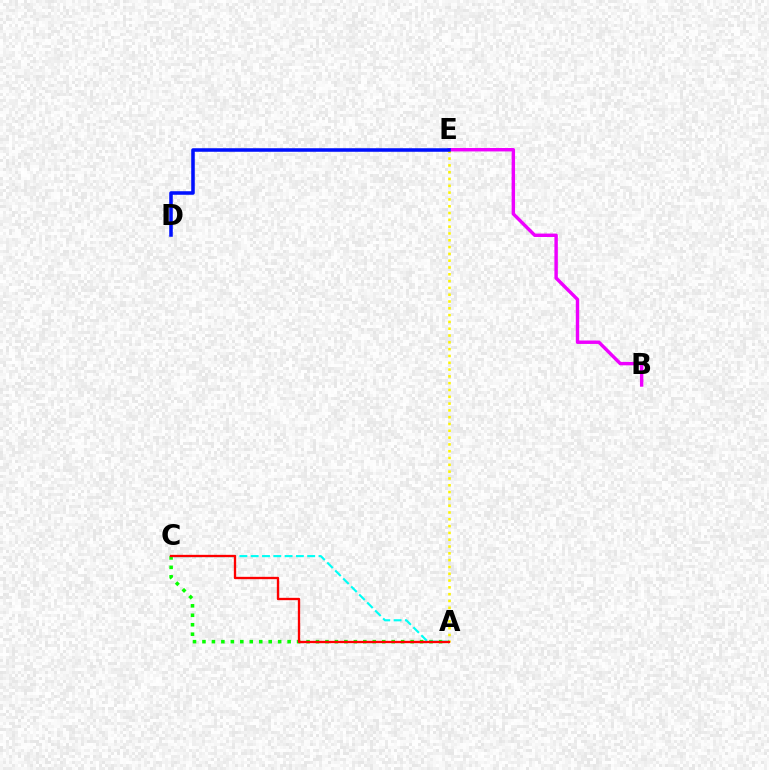{('B', 'E'): [{'color': '#ee00ff', 'line_style': 'solid', 'thickness': 2.47}], ('A', 'C'): [{'color': '#08ff00', 'line_style': 'dotted', 'thickness': 2.57}, {'color': '#00fff6', 'line_style': 'dashed', 'thickness': 1.53}, {'color': '#ff0000', 'line_style': 'solid', 'thickness': 1.68}], ('A', 'E'): [{'color': '#fcf500', 'line_style': 'dotted', 'thickness': 1.85}], ('D', 'E'): [{'color': '#0010ff', 'line_style': 'solid', 'thickness': 2.55}]}